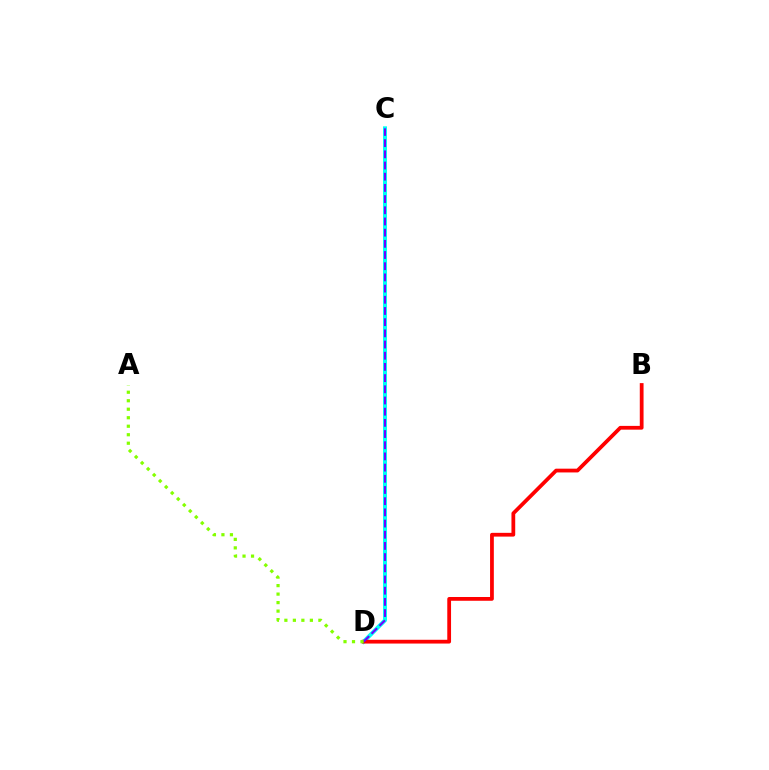{('C', 'D'): [{'color': '#00fff6', 'line_style': 'solid', 'thickness': 2.88}, {'color': '#7200ff', 'line_style': 'dashed', 'thickness': 1.52}], ('B', 'D'): [{'color': '#ff0000', 'line_style': 'solid', 'thickness': 2.71}], ('A', 'D'): [{'color': '#84ff00', 'line_style': 'dotted', 'thickness': 2.31}]}